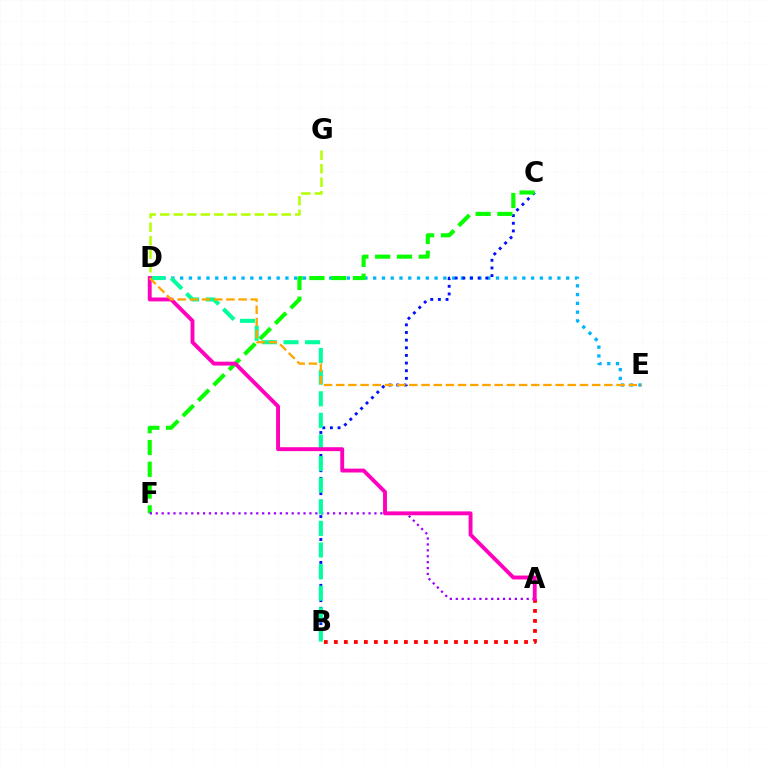{('D', 'E'): [{'color': '#00b5ff', 'line_style': 'dotted', 'thickness': 2.38}, {'color': '#ffa500', 'line_style': 'dashed', 'thickness': 1.66}], ('B', 'C'): [{'color': '#0010ff', 'line_style': 'dotted', 'thickness': 2.08}], ('C', 'F'): [{'color': '#08ff00', 'line_style': 'dashed', 'thickness': 2.96}], ('D', 'G'): [{'color': '#b3ff00', 'line_style': 'dashed', 'thickness': 1.83}], ('A', 'F'): [{'color': '#9b00ff', 'line_style': 'dotted', 'thickness': 1.61}], ('B', 'D'): [{'color': '#00ff9d', 'line_style': 'dashed', 'thickness': 2.93}], ('A', 'B'): [{'color': '#ff0000', 'line_style': 'dotted', 'thickness': 2.72}], ('A', 'D'): [{'color': '#ff00bd', 'line_style': 'solid', 'thickness': 2.8}]}